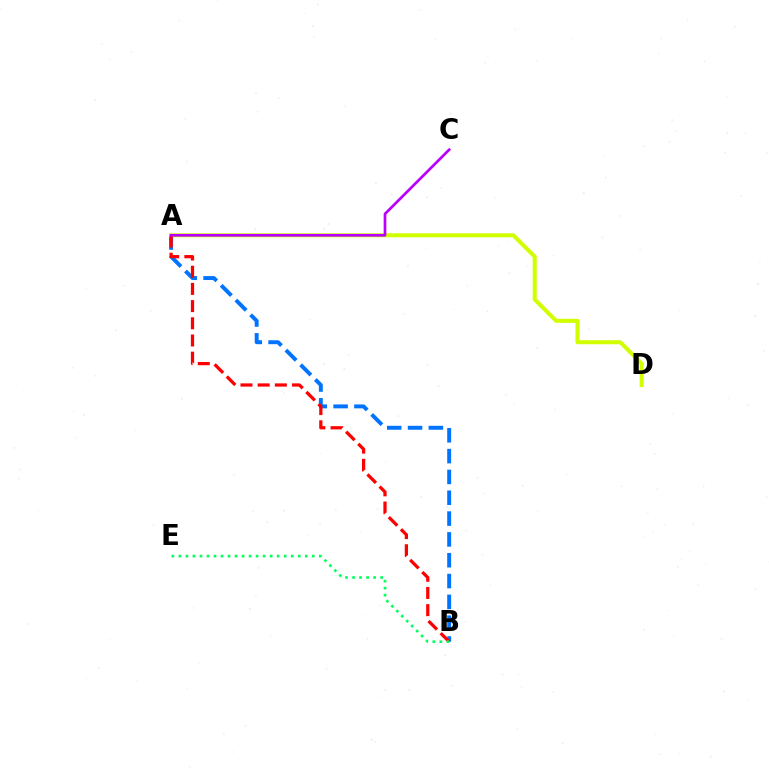{('A', 'B'): [{'color': '#0074ff', 'line_style': 'dashed', 'thickness': 2.83}, {'color': '#ff0000', 'line_style': 'dashed', 'thickness': 2.34}], ('A', 'D'): [{'color': '#d1ff00', 'line_style': 'solid', 'thickness': 2.92}], ('A', 'C'): [{'color': '#b900ff', 'line_style': 'solid', 'thickness': 1.95}], ('B', 'E'): [{'color': '#00ff5c', 'line_style': 'dotted', 'thickness': 1.91}]}